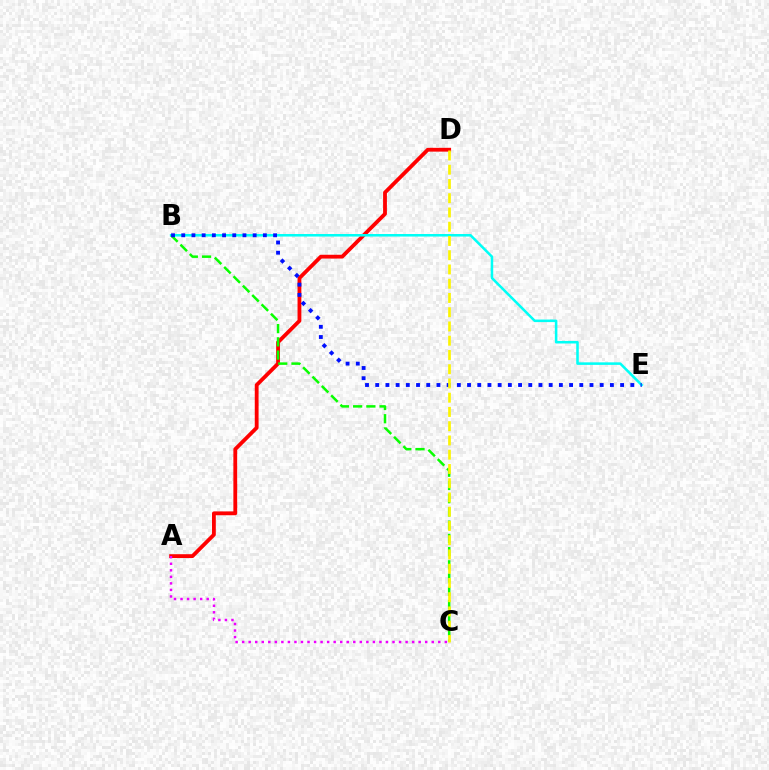{('A', 'D'): [{'color': '#ff0000', 'line_style': 'solid', 'thickness': 2.75}], ('B', 'E'): [{'color': '#00fff6', 'line_style': 'solid', 'thickness': 1.83}, {'color': '#0010ff', 'line_style': 'dotted', 'thickness': 2.77}], ('B', 'C'): [{'color': '#08ff00', 'line_style': 'dashed', 'thickness': 1.8}], ('C', 'D'): [{'color': '#fcf500', 'line_style': 'dashed', 'thickness': 1.94}], ('A', 'C'): [{'color': '#ee00ff', 'line_style': 'dotted', 'thickness': 1.78}]}